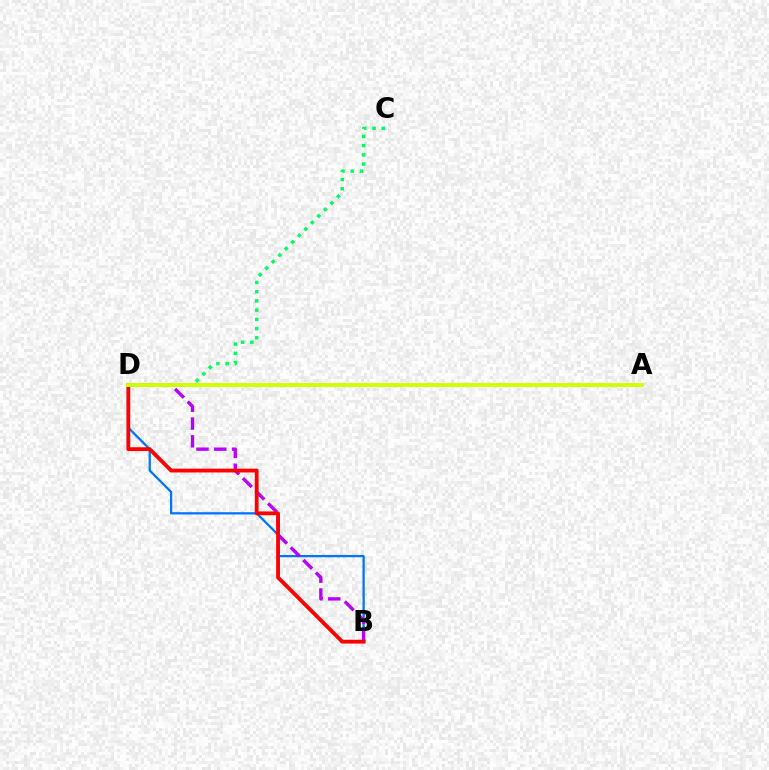{('B', 'D'): [{'color': '#0074ff', 'line_style': 'solid', 'thickness': 1.63}, {'color': '#b900ff', 'line_style': 'dashed', 'thickness': 2.42}, {'color': '#ff0000', 'line_style': 'solid', 'thickness': 2.75}], ('C', 'D'): [{'color': '#00ff5c', 'line_style': 'dotted', 'thickness': 2.51}], ('A', 'D'): [{'color': '#d1ff00', 'line_style': 'solid', 'thickness': 2.79}]}